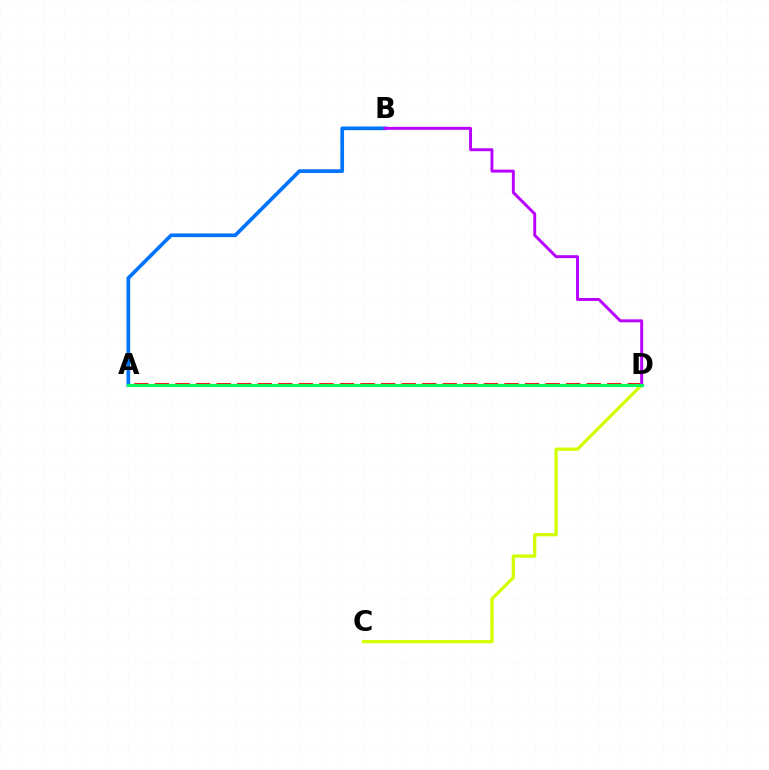{('A', 'B'): [{'color': '#0074ff', 'line_style': 'solid', 'thickness': 2.65}], ('A', 'D'): [{'color': '#ff0000', 'line_style': 'dashed', 'thickness': 2.79}, {'color': '#00ff5c', 'line_style': 'solid', 'thickness': 2.3}], ('C', 'D'): [{'color': '#d1ff00', 'line_style': 'solid', 'thickness': 2.35}], ('B', 'D'): [{'color': '#b900ff', 'line_style': 'solid', 'thickness': 2.11}]}